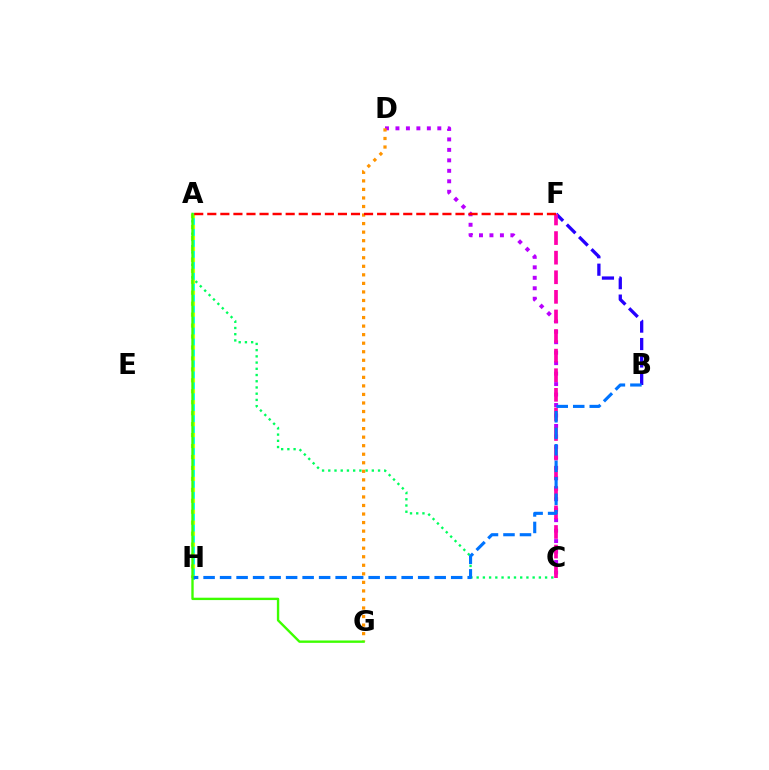{('A', 'C'): [{'color': '#00ff5c', 'line_style': 'dotted', 'thickness': 1.69}], ('C', 'D'): [{'color': '#b900ff', 'line_style': 'dotted', 'thickness': 2.84}], ('A', 'H'): [{'color': '#00fff6', 'line_style': 'solid', 'thickness': 2.11}, {'color': '#d1ff00', 'line_style': 'dotted', 'thickness': 2.98}], ('B', 'F'): [{'color': '#2500ff', 'line_style': 'dashed', 'thickness': 2.37}], ('C', 'F'): [{'color': '#ff00ac', 'line_style': 'dashed', 'thickness': 2.66}], ('B', 'H'): [{'color': '#0074ff', 'line_style': 'dashed', 'thickness': 2.24}], ('D', 'G'): [{'color': '#ff9400', 'line_style': 'dotted', 'thickness': 2.32}], ('A', 'G'): [{'color': '#3dff00', 'line_style': 'solid', 'thickness': 1.71}], ('A', 'F'): [{'color': '#ff0000', 'line_style': 'dashed', 'thickness': 1.77}]}